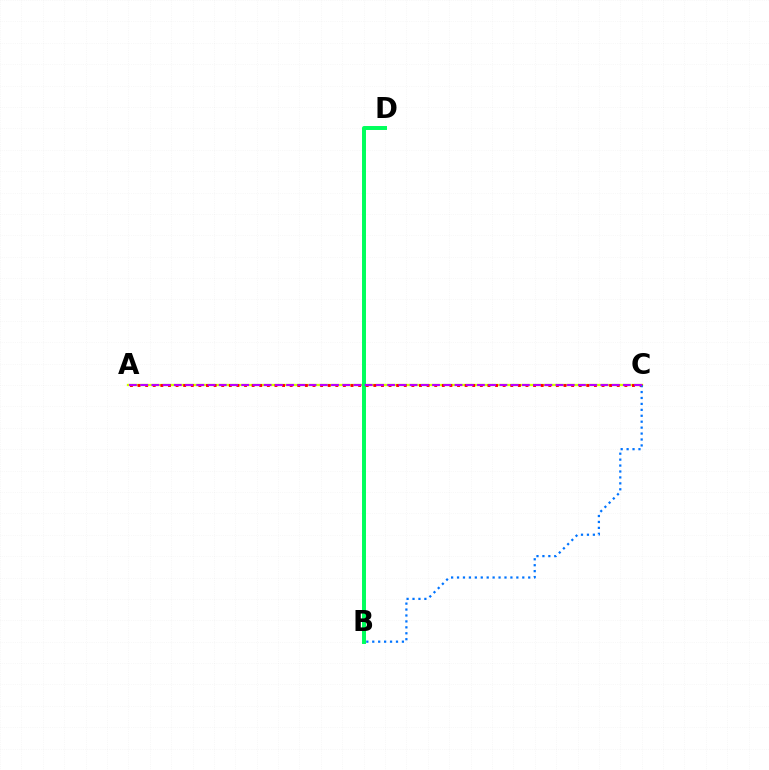{('A', 'C'): [{'color': '#d1ff00', 'line_style': 'solid', 'thickness': 1.66}, {'color': '#ff0000', 'line_style': 'dotted', 'thickness': 2.07}, {'color': '#b900ff', 'line_style': 'dashed', 'thickness': 1.53}], ('B', 'D'): [{'color': '#00ff5c', 'line_style': 'solid', 'thickness': 2.86}], ('B', 'C'): [{'color': '#0074ff', 'line_style': 'dotted', 'thickness': 1.61}]}